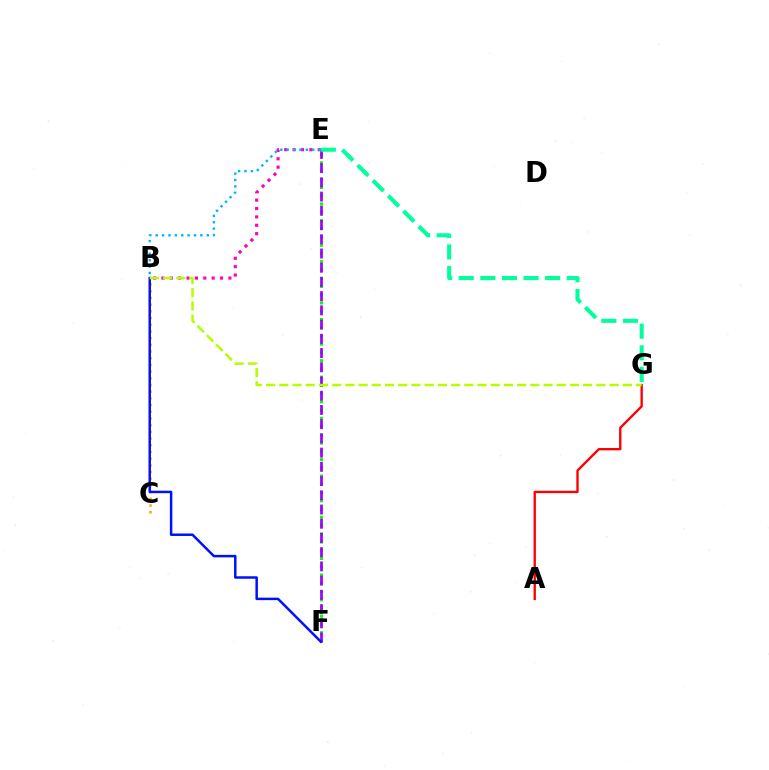{('E', 'F'): [{'color': '#08ff00', 'line_style': 'dotted', 'thickness': 2.24}, {'color': '#9b00ff', 'line_style': 'dashed', 'thickness': 1.93}], ('A', 'G'): [{'color': '#ff0000', 'line_style': 'solid', 'thickness': 1.69}], ('B', 'E'): [{'color': '#ff00bd', 'line_style': 'dotted', 'thickness': 2.28}, {'color': '#00b5ff', 'line_style': 'dotted', 'thickness': 1.73}], ('E', 'G'): [{'color': '#00ff9d', 'line_style': 'dashed', 'thickness': 2.94}], ('B', 'C'): [{'color': '#ffa500', 'line_style': 'dotted', 'thickness': 1.82}], ('B', 'F'): [{'color': '#0010ff', 'line_style': 'solid', 'thickness': 1.78}], ('B', 'G'): [{'color': '#b3ff00', 'line_style': 'dashed', 'thickness': 1.79}]}